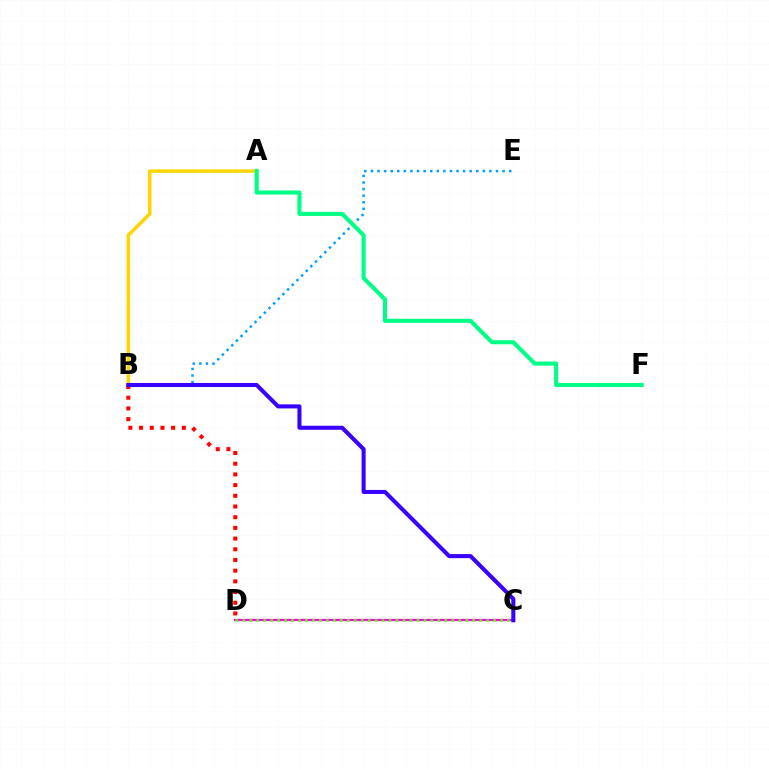{('B', 'E'): [{'color': '#009eff', 'line_style': 'dotted', 'thickness': 1.79}], ('A', 'B'): [{'color': '#ffd500', 'line_style': 'solid', 'thickness': 2.5}], ('C', 'D'): [{'color': '#ff00ed', 'line_style': 'solid', 'thickness': 1.64}, {'color': '#4fff00', 'line_style': 'dotted', 'thickness': 1.89}], ('A', 'F'): [{'color': '#00ff86', 'line_style': 'solid', 'thickness': 2.94}], ('B', 'D'): [{'color': '#ff0000', 'line_style': 'dotted', 'thickness': 2.91}], ('B', 'C'): [{'color': '#3700ff', 'line_style': 'solid', 'thickness': 2.92}]}